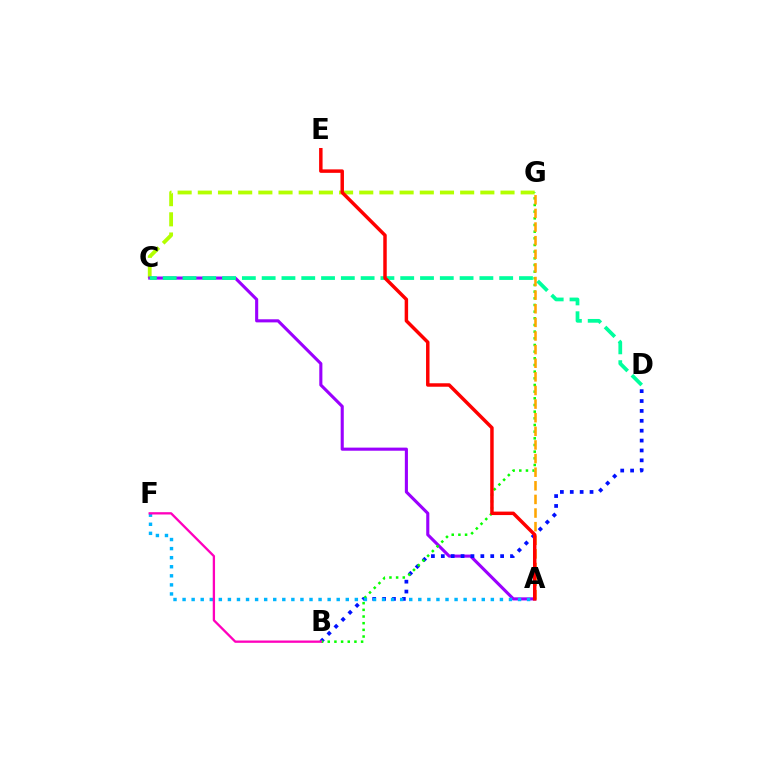{('C', 'G'): [{'color': '#b3ff00', 'line_style': 'dashed', 'thickness': 2.74}], ('A', 'C'): [{'color': '#9b00ff', 'line_style': 'solid', 'thickness': 2.23}], ('B', 'D'): [{'color': '#0010ff', 'line_style': 'dotted', 'thickness': 2.69}], ('B', 'G'): [{'color': '#08ff00', 'line_style': 'dotted', 'thickness': 1.81}], ('A', 'F'): [{'color': '#00b5ff', 'line_style': 'dotted', 'thickness': 2.46}], ('A', 'G'): [{'color': '#ffa500', 'line_style': 'dashed', 'thickness': 1.85}], ('C', 'D'): [{'color': '#00ff9d', 'line_style': 'dashed', 'thickness': 2.69}], ('A', 'E'): [{'color': '#ff0000', 'line_style': 'solid', 'thickness': 2.5}], ('B', 'F'): [{'color': '#ff00bd', 'line_style': 'solid', 'thickness': 1.66}]}